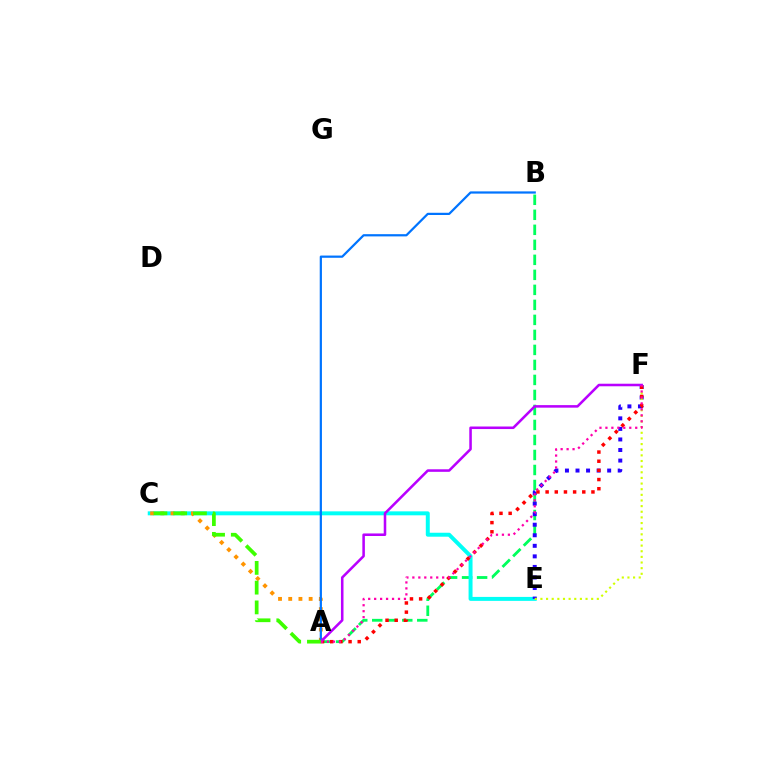{('A', 'B'): [{'color': '#00ff5c', 'line_style': 'dashed', 'thickness': 2.04}, {'color': '#0074ff', 'line_style': 'solid', 'thickness': 1.6}], ('C', 'E'): [{'color': '#00fff6', 'line_style': 'solid', 'thickness': 2.85}], ('A', 'C'): [{'color': '#ff9400', 'line_style': 'dotted', 'thickness': 2.77}, {'color': '#3dff00', 'line_style': 'dashed', 'thickness': 2.68}], ('E', 'F'): [{'color': '#2500ff', 'line_style': 'dotted', 'thickness': 2.87}, {'color': '#d1ff00', 'line_style': 'dotted', 'thickness': 1.53}], ('A', 'F'): [{'color': '#ff0000', 'line_style': 'dotted', 'thickness': 2.49}, {'color': '#b900ff', 'line_style': 'solid', 'thickness': 1.83}, {'color': '#ff00ac', 'line_style': 'dotted', 'thickness': 1.62}]}